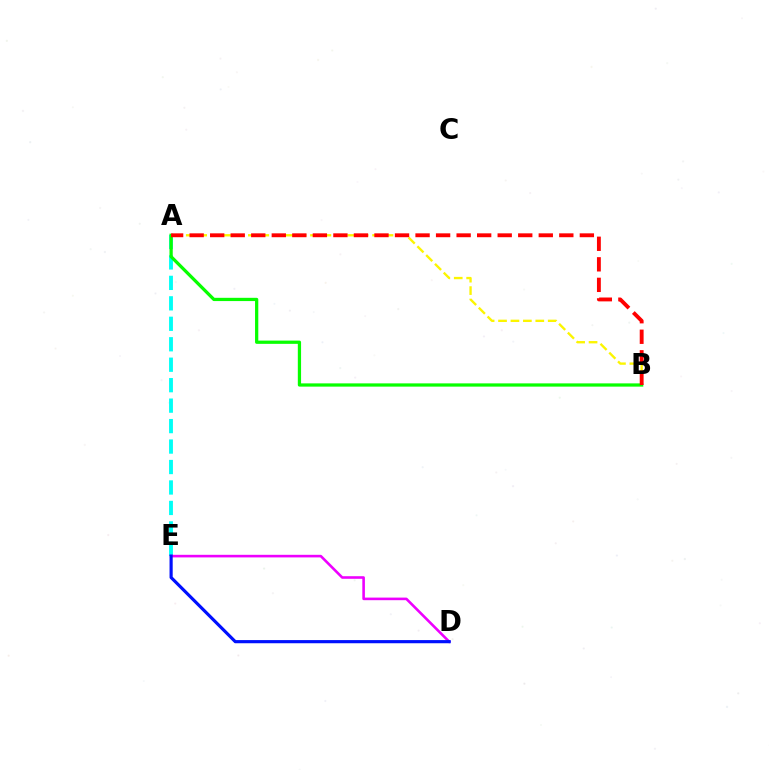{('A', 'B'): [{'color': '#fcf500', 'line_style': 'dashed', 'thickness': 1.69}, {'color': '#08ff00', 'line_style': 'solid', 'thickness': 2.34}, {'color': '#ff0000', 'line_style': 'dashed', 'thickness': 2.79}], ('A', 'E'): [{'color': '#00fff6', 'line_style': 'dashed', 'thickness': 2.78}], ('D', 'E'): [{'color': '#ee00ff', 'line_style': 'solid', 'thickness': 1.87}, {'color': '#0010ff', 'line_style': 'solid', 'thickness': 2.28}]}